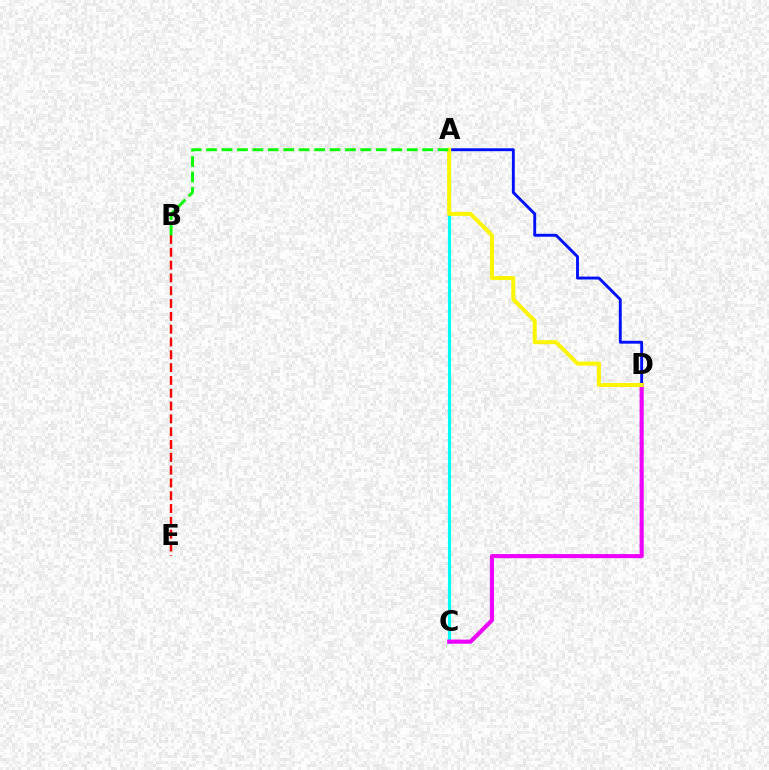{('A', 'C'): [{'color': '#00fff6', 'line_style': 'solid', 'thickness': 2.26}], ('B', 'E'): [{'color': '#ff0000', 'line_style': 'dashed', 'thickness': 1.74}], ('C', 'D'): [{'color': '#ee00ff', 'line_style': 'solid', 'thickness': 2.96}], ('A', 'D'): [{'color': '#0010ff', 'line_style': 'solid', 'thickness': 2.08}, {'color': '#fcf500', 'line_style': 'solid', 'thickness': 2.89}], ('A', 'B'): [{'color': '#08ff00', 'line_style': 'dashed', 'thickness': 2.1}]}